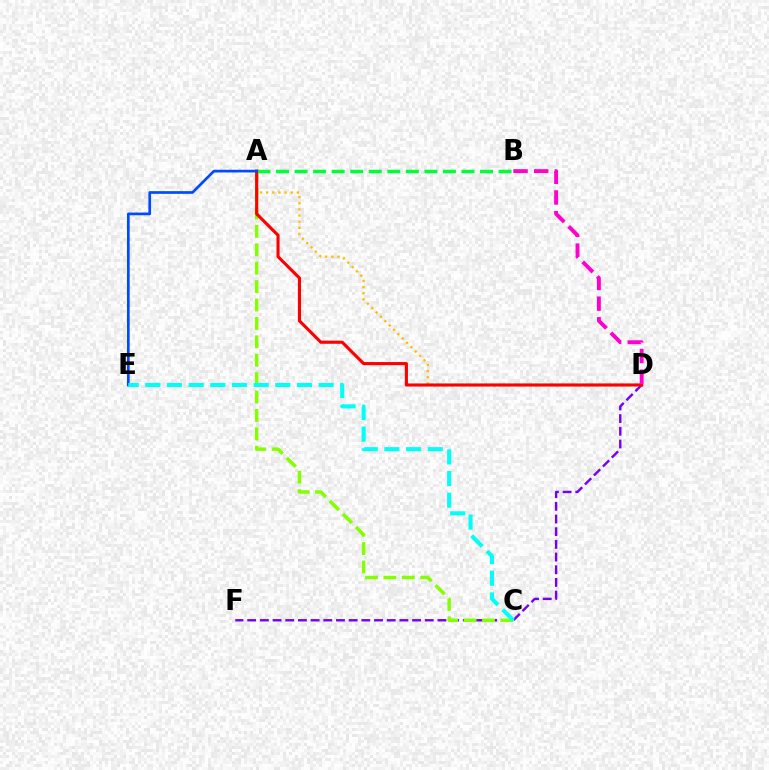{('A', 'B'): [{'color': '#00ff39', 'line_style': 'dashed', 'thickness': 2.52}], ('D', 'F'): [{'color': '#7200ff', 'line_style': 'dashed', 'thickness': 1.72}], ('A', 'D'): [{'color': '#ffbd00', 'line_style': 'dotted', 'thickness': 1.67}, {'color': '#ff0000', 'line_style': 'solid', 'thickness': 2.25}], ('A', 'C'): [{'color': '#84ff00', 'line_style': 'dashed', 'thickness': 2.5}], ('A', 'E'): [{'color': '#004bff', 'line_style': 'solid', 'thickness': 1.94}], ('B', 'D'): [{'color': '#ff00cf', 'line_style': 'dashed', 'thickness': 2.81}], ('C', 'E'): [{'color': '#00fff6', 'line_style': 'dashed', 'thickness': 2.94}]}